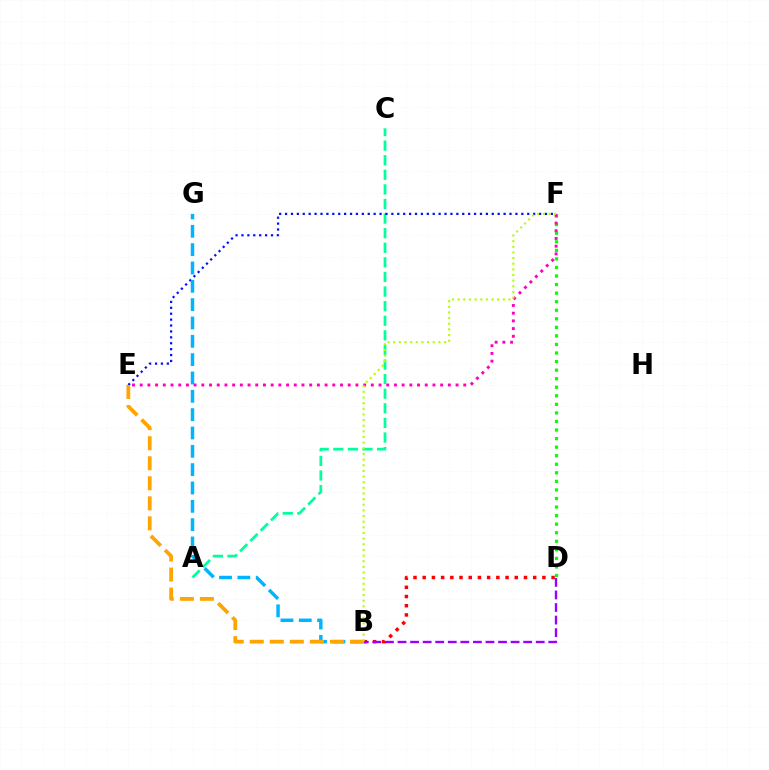{('A', 'C'): [{'color': '#00ff9d', 'line_style': 'dashed', 'thickness': 1.98}], ('E', 'F'): [{'color': '#0010ff', 'line_style': 'dotted', 'thickness': 1.6}, {'color': '#ff00bd', 'line_style': 'dotted', 'thickness': 2.09}], ('B', 'D'): [{'color': '#ff0000', 'line_style': 'dotted', 'thickness': 2.5}, {'color': '#9b00ff', 'line_style': 'dashed', 'thickness': 1.71}], ('B', 'G'): [{'color': '#00b5ff', 'line_style': 'dashed', 'thickness': 2.49}], ('B', 'E'): [{'color': '#ffa500', 'line_style': 'dashed', 'thickness': 2.72}], ('D', 'F'): [{'color': '#08ff00', 'line_style': 'dotted', 'thickness': 2.32}], ('B', 'F'): [{'color': '#b3ff00', 'line_style': 'dotted', 'thickness': 1.53}]}